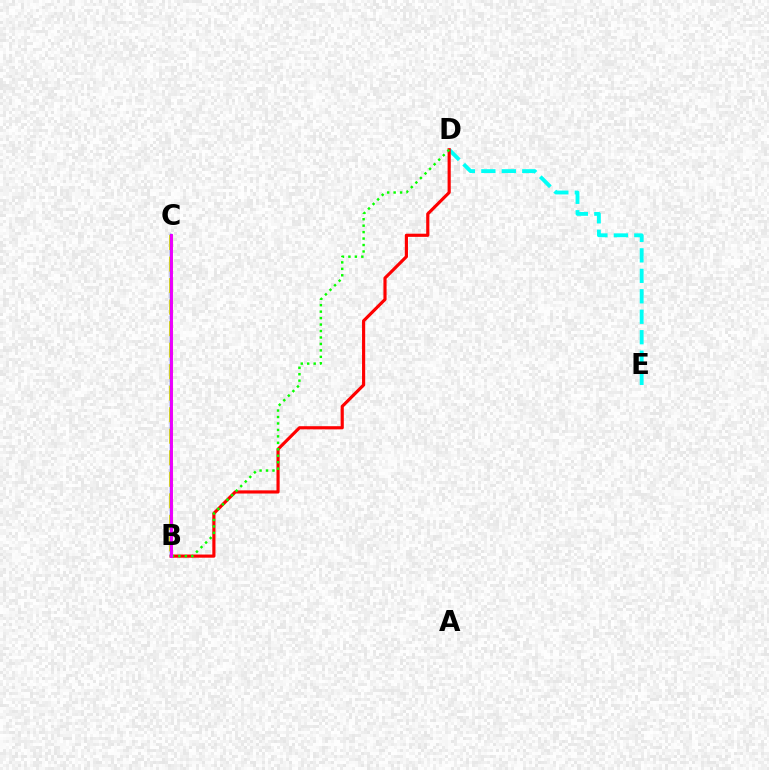{('D', 'E'): [{'color': '#00fff6', 'line_style': 'dashed', 'thickness': 2.78}], ('B', 'D'): [{'color': '#ff0000', 'line_style': 'solid', 'thickness': 2.27}, {'color': '#08ff00', 'line_style': 'dotted', 'thickness': 1.75}], ('B', 'C'): [{'color': '#fcf500', 'line_style': 'dashed', 'thickness': 2.92}, {'color': '#0010ff', 'line_style': 'solid', 'thickness': 1.69}, {'color': '#ee00ff', 'line_style': 'solid', 'thickness': 2.11}]}